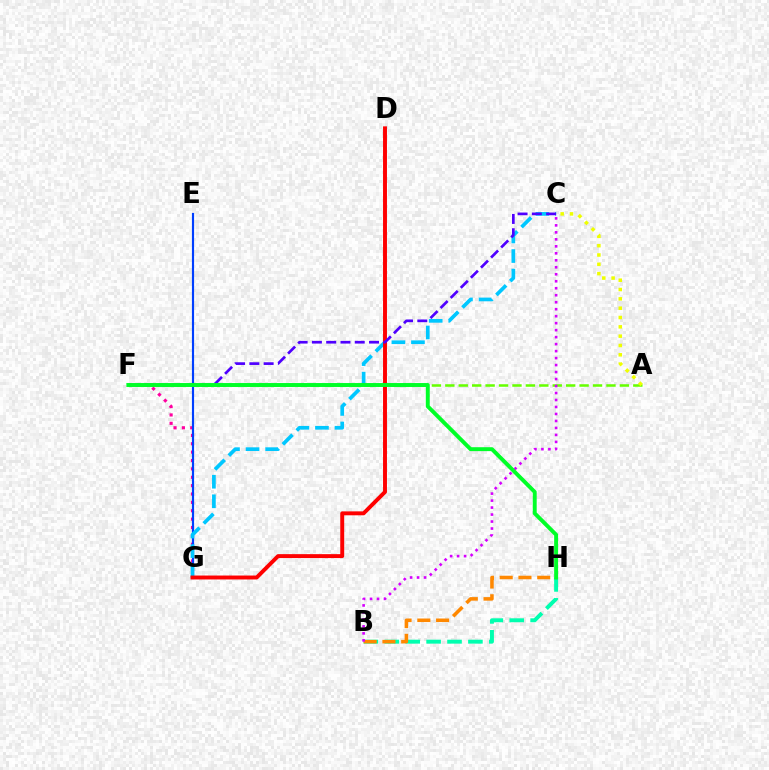{('A', 'F'): [{'color': '#66ff00', 'line_style': 'dashed', 'thickness': 1.82}], ('A', 'C'): [{'color': '#eeff00', 'line_style': 'dotted', 'thickness': 2.53}], ('F', 'G'): [{'color': '#ff00a0', 'line_style': 'dotted', 'thickness': 2.27}], ('E', 'G'): [{'color': '#003fff', 'line_style': 'solid', 'thickness': 1.55}], ('B', 'H'): [{'color': '#00ffaf', 'line_style': 'dashed', 'thickness': 2.84}, {'color': '#ff8800', 'line_style': 'dashed', 'thickness': 2.55}], ('C', 'G'): [{'color': '#00c7ff', 'line_style': 'dashed', 'thickness': 2.66}], ('D', 'G'): [{'color': '#ff0000', 'line_style': 'solid', 'thickness': 2.83}], ('C', 'F'): [{'color': '#4f00ff', 'line_style': 'dashed', 'thickness': 1.94}], ('B', 'C'): [{'color': '#d600ff', 'line_style': 'dotted', 'thickness': 1.9}], ('F', 'H'): [{'color': '#00ff27', 'line_style': 'solid', 'thickness': 2.82}]}